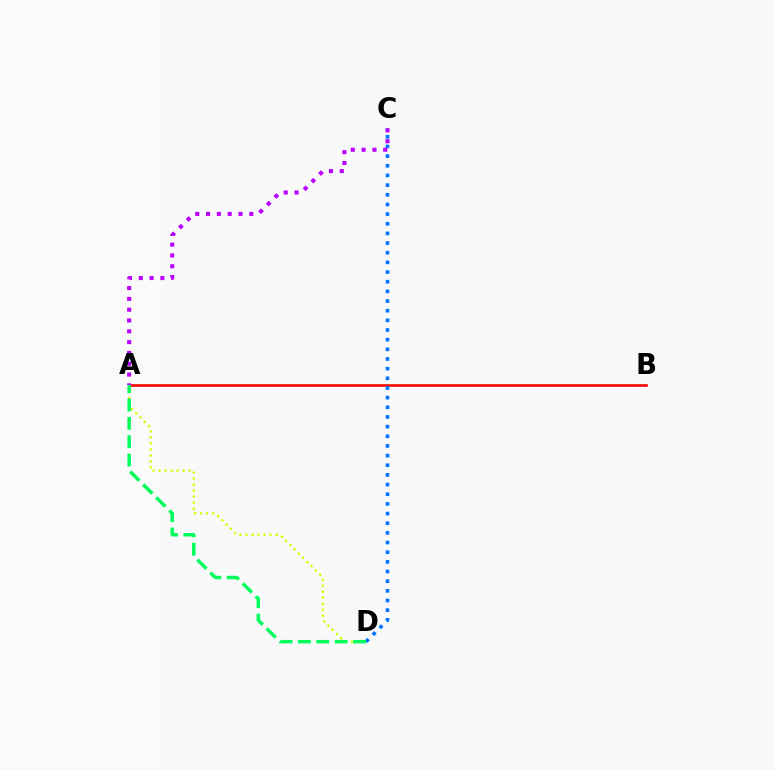{('A', 'D'): [{'color': '#d1ff00', 'line_style': 'dotted', 'thickness': 1.64}, {'color': '#00ff5c', 'line_style': 'dashed', 'thickness': 2.5}], ('A', 'B'): [{'color': '#ff0000', 'line_style': 'solid', 'thickness': 1.88}], ('C', 'D'): [{'color': '#0074ff', 'line_style': 'dotted', 'thickness': 2.62}], ('A', 'C'): [{'color': '#b900ff', 'line_style': 'dotted', 'thickness': 2.94}]}